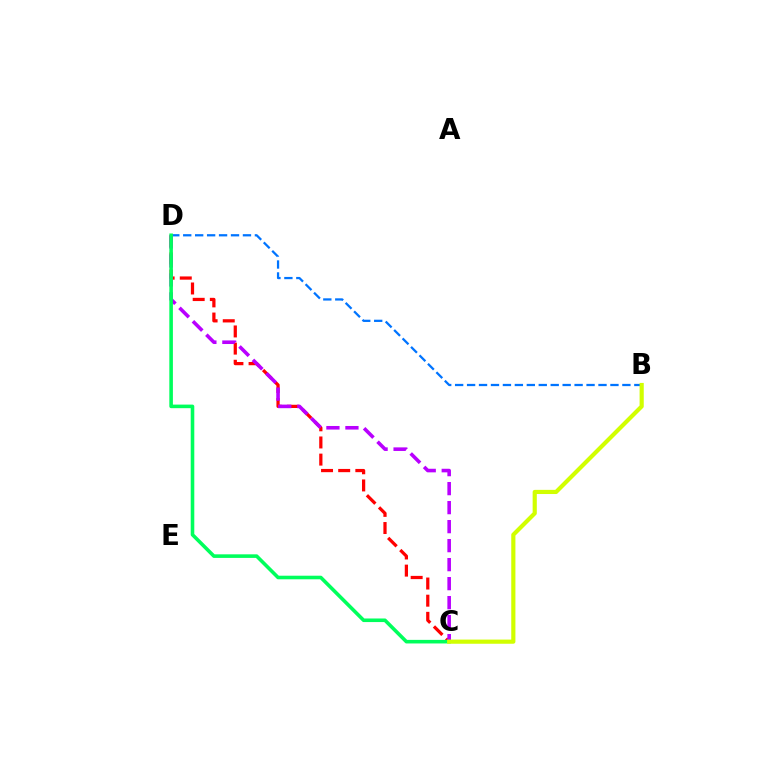{('B', 'D'): [{'color': '#0074ff', 'line_style': 'dashed', 'thickness': 1.62}], ('C', 'D'): [{'color': '#ff0000', 'line_style': 'dashed', 'thickness': 2.33}, {'color': '#b900ff', 'line_style': 'dashed', 'thickness': 2.58}, {'color': '#00ff5c', 'line_style': 'solid', 'thickness': 2.58}], ('B', 'C'): [{'color': '#d1ff00', 'line_style': 'solid', 'thickness': 3.0}]}